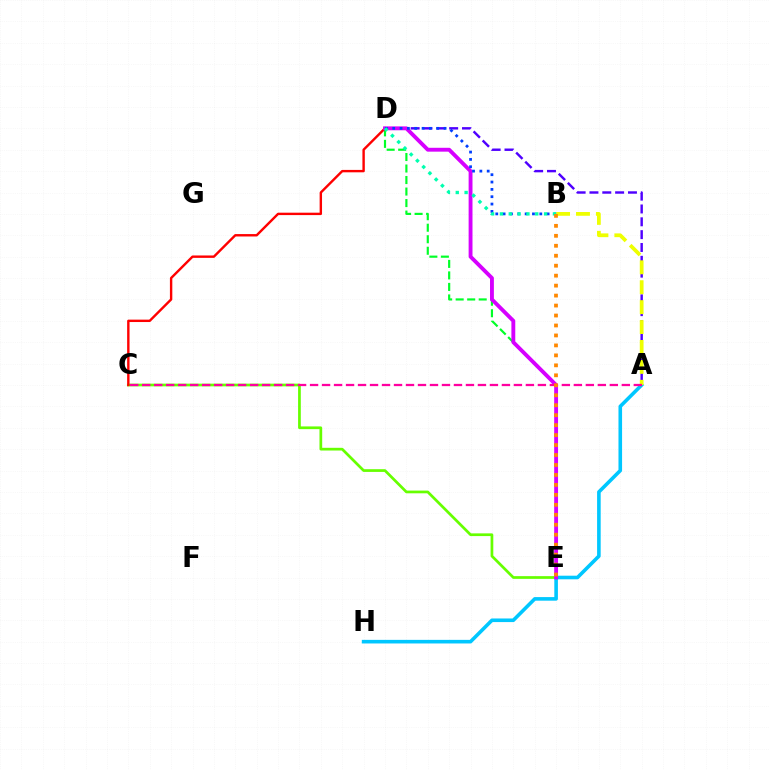{('C', 'E'): [{'color': '#66ff00', 'line_style': 'solid', 'thickness': 1.96}], ('D', 'E'): [{'color': '#00ff27', 'line_style': 'dashed', 'thickness': 1.56}, {'color': '#d600ff', 'line_style': 'solid', 'thickness': 2.78}], ('A', 'D'): [{'color': '#4f00ff', 'line_style': 'dashed', 'thickness': 1.74}], ('C', 'D'): [{'color': '#ff0000', 'line_style': 'solid', 'thickness': 1.73}], ('A', 'H'): [{'color': '#00c7ff', 'line_style': 'solid', 'thickness': 2.59}], ('A', 'B'): [{'color': '#eeff00', 'line_style': 'dashed', 'thickness': 2.71}], ('B', 'D'): [{'color': '#003fff', 'line_style': 'dotted', 'thickness': 1.99}, {'color': '#00ffaf', 'line_style': 'dotted', 'thickness': 2.4}], ('A', 'C'): [{'color': '#ff00a0', 'line_style': 'dashed', 'thickness': 1.63}], ('B', 'E'): [{'color': '#ff8800', 'line_style': 'dotted', 'thickness': 2.71}]}